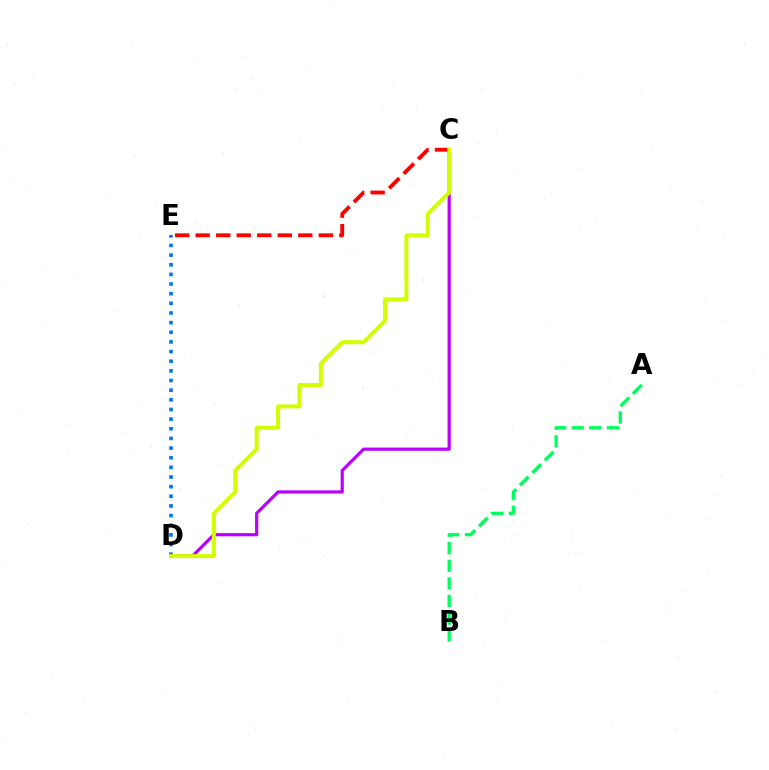{('D', 'E'): [{'color': '#0074ff', 'line_style': 'dotted', 'thickness': 2.62}], ('C', 'D'): [{'color': '#b900ff', 'line_style': 'solid', 'thickness': 2.29}, {'color': '#d1ff00', 'line_style': 'solid', 'thickness': 2.9}], ('A', 'B'): [{'color': '#00ff5c', 'line_style': 'dashed', 'thickness': 2.39}], ('C', 'E'): [{'color': '#ff0000', 'line_style': 'dashed', 'thickness': 2.79}]}